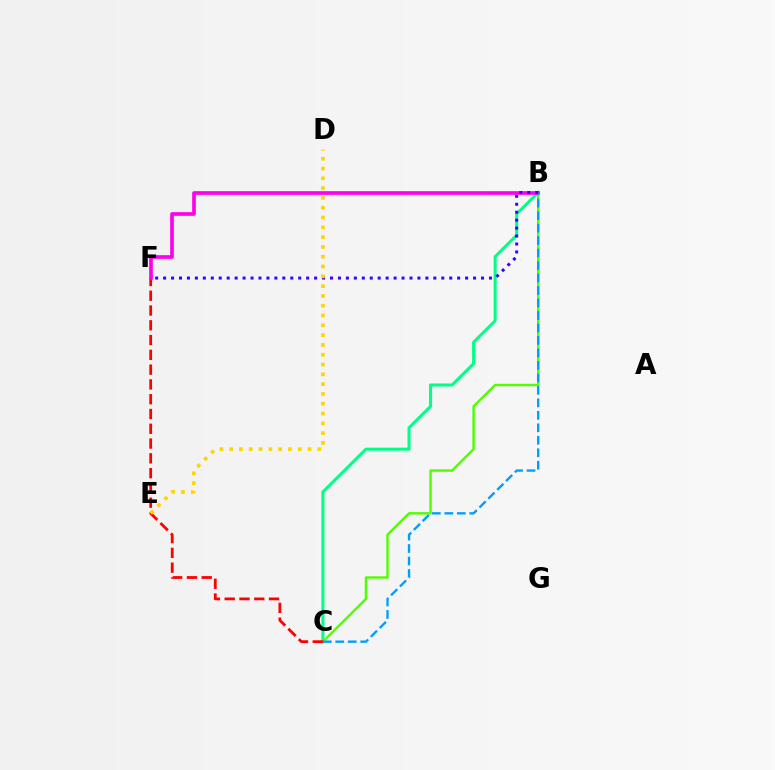{('B', 'C'): [{'color': '#00ff86', 'line_style': 'solid', 'thickness': 2.19}, {'color': '#4fff00', 'line_style': 'solid', 'thickness': 1.73}, {'color': '#009eff', 'line_style': 'dashed', 'thickness': 1.7}], ('C', 'F'): [{'color': '#ff0000', 'line_style': 'dashed', 'thickness': 2.01}], ('B', 'F'): [{'color': '#ff00ed', 'line_style': 'solid', 'thickness': 2.64}, {'color': '#3700ff', 'line_style': 'dotted', 'thickness': 2.16}], ('D', 'E'): [{'color': '#ffd500', 'line_style': 'dotted', 'thickness': 2.66}]}